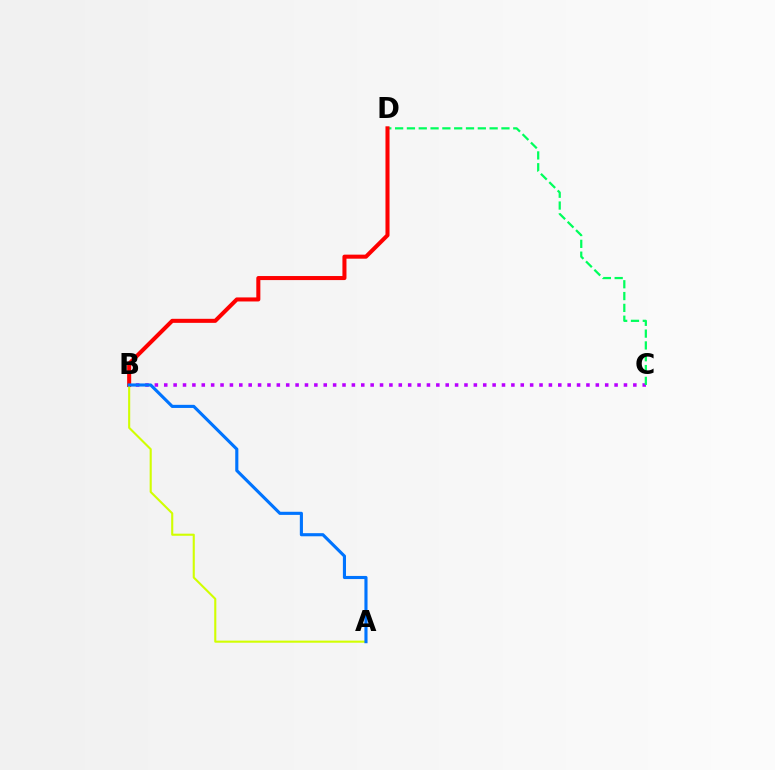{('B', 'C'): [{'color': '#b900ff', 'line_style': 'dotted', 'thickness': 2.55}], ('C', 'D'): [{'color': '#00ff5c', 'line_style': 'dashed', 'thickness': 1.61}], ('B', 'D'): [{'color': '#ff0000', 'line_style': 'solid', 'thickness': 2.91}], ('A', 'B'): [{'color': '#d1ff00', 'line_style': 'solid', 'thickness': 1.51}, {'color': '#0074ff', 'line_style': 'solid', 'thickness': 2.24}]}